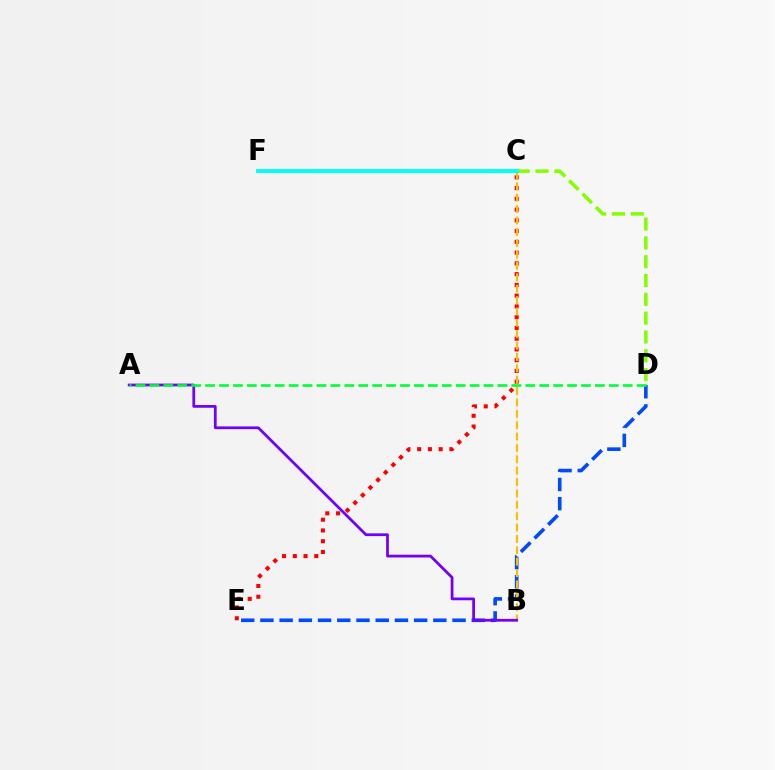{('C', 'F'): [{'color': '#ff00cf', 'line_style': 'dotted', 'thickness': 1.6}, {'color': '#00fff6', 'line_style': 'solid', 'thickness': 2.79}], ('D', 'E'): [{'color': '#004bff', 'line_style': 'dashed', 'thickness': 2.61}], ('C', 'E'): [{'color': '#ff0000', 'line_style': 'dotted', 'thickness': 2.92}], ('B', 'C'): [{'color': '#ffbd00', 'line_style': 'dashed', 'thickness': 1.55}], ('C', 'D'): [{'color': '#84ff00', 'line_style': 'dashed', 'thickness': 2.56}], ('A', 'B'): [{'color': '#7200ff', 'line_style': 'solid', 'thickness': 1.99}], ('A', 'D'): [{'color': '#00ff39', 'line_style': 'dashed', 'thickness': 1.89}]}